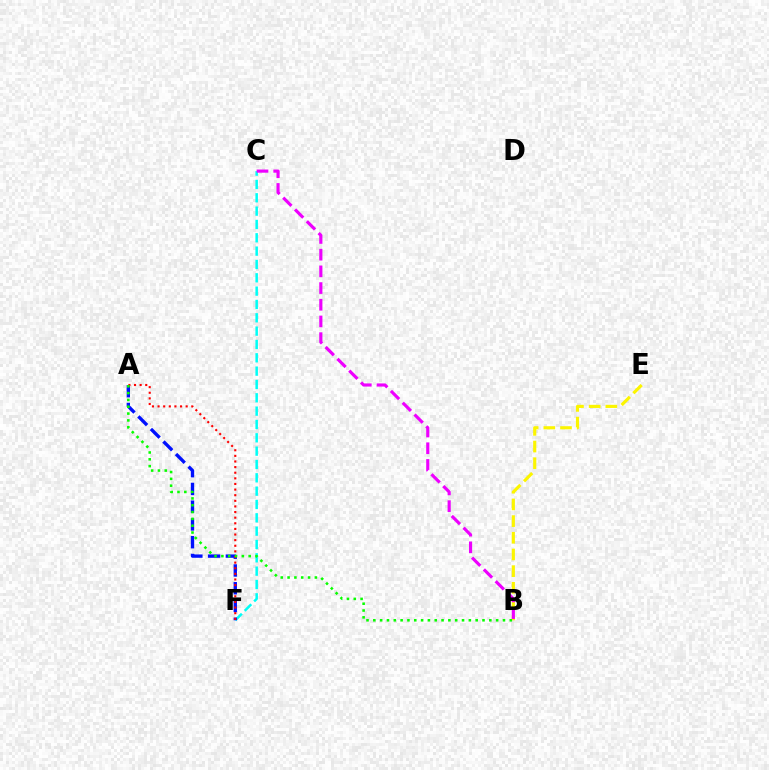{('C', 'F'): [{'color': '#00fff6', 'line_style': 'dashed', 'thickness': 1.81}], ('B', 'E'): [{'color': '#fcf500', 'line_style': 'dashed', 'thickness': 2.27}], ('A', 'F'): [{'color': '#0010ff', 'line_style': 'dashed', 'thickness': 2.41}, {'color': '#ff0000', 'line_style': 'dotted', 'thickness': 1.53}], ('A', 'B'): [{'color': '#08ff00', 'line_style': 'dotted', 'thickness': 1.85}], ('B', 'C'): [{'color': '#ee00ff', 'line_style': 'dashed', 'thickness': 2.27}]}